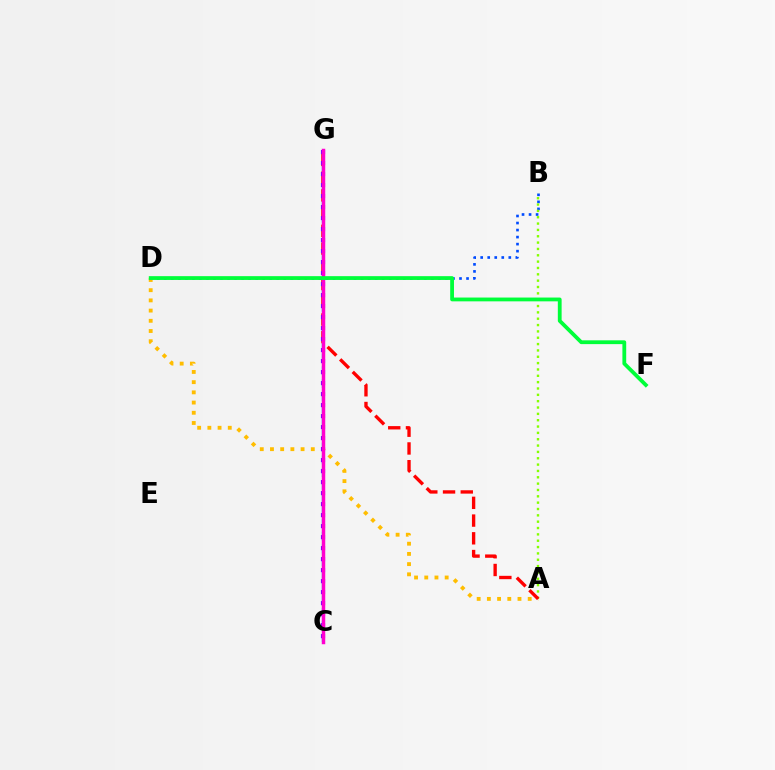{('C', 'G'): [{'color': '#00fff6', 'line_style': 'dashed', 'thickness': 1.73}, {'color': '#7200ff', 'line_style': 'dotted', 'thickness': 2.99}, {'color': '#ff00cf', 'line_style': 'solid', 'thickness': 2.49}], ('B', 'D'): [{'color': '#004bff', 'line_style': 'dotted', 'thickness': 1.91}], ('A', 'B'): [{'color': '#84ff00', 'line_style': 'dotted', 'thickness': 1.72}], ('A', 'D'): [{'color': '#ffbd00', 'line_style': 'dotted', 'thickness': 2.77}], ('A', 'G'): [{'color': '#ff0000', 'line_style': 'dashed', 'thickness': 2.41}], ('D', 'F'): [{'color': '#00ff39', 'line_style': 'solid', 'thickness': 2.73}]}